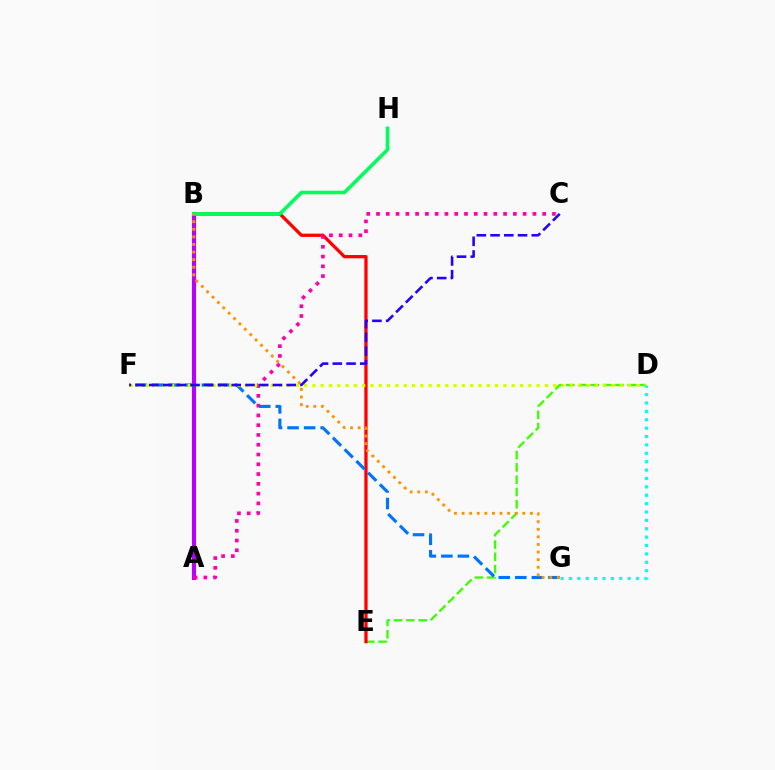{('D', 'E'): [{'color': '#3dff00', 'line_style': 'dashed', 'thickness': 1.67}], ('A', 'B'): [{'color': '#b900ff', 'line_style': 'solid', 'thickness': 2.95}], ('B', 'E'): [{'color': '#ff0000', 'line_style': 'solid', 'thickness': 2.35}], ('B', 'H'): [{'color': '#00ff5c', 'line_style': 'solid', 'thickness': 2.59}], ('A', 'C'): [{'color': '#ff00ac', 'line_style': 'dotted', 'thickness': 2.66}], ('F', 'G'): [{'color': '#0074ff', 'line_style': 'dashed', 'thickness': 2.25}], ('D', 'F'): [{'color': '#d1ff00', 'line_style': 'dotted', 'thickness': 2.26}], ('B', 'G'): [{'color': '#ff9400', 'line_style': 'dotted', 'thickness': 2.06}], ('C', 'F'): [{'color': '#2500ff', 'line_style': 'dashed', 'thickness': 1.87}], ('D', 'G'): [{'color': '#00fff6', 'line_style': 'dotted', 'thickness': 2.28}]}